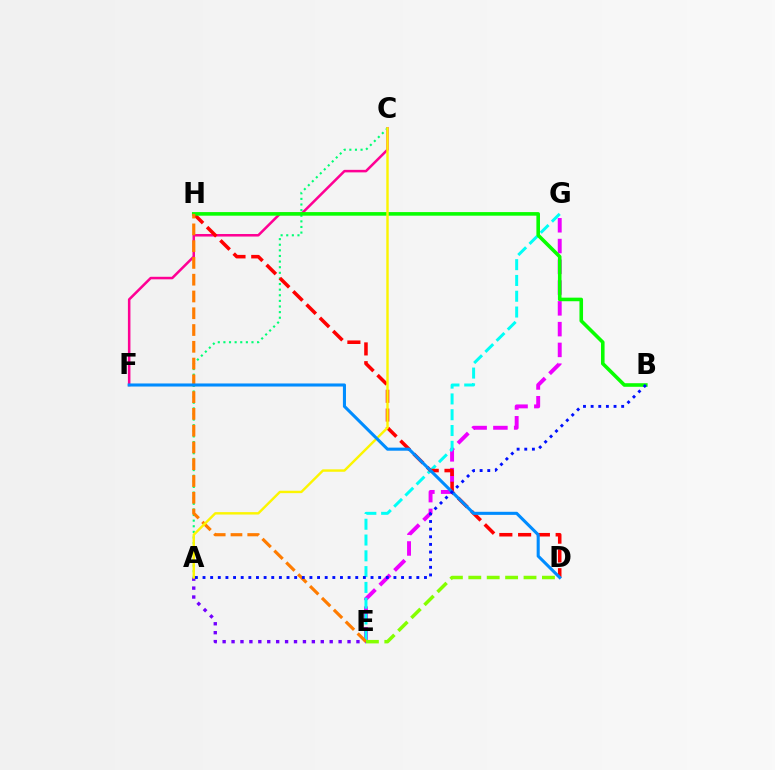{('E', 'G'): [{'color': '#ee00ff', 'line_style': 'dashed', 'thickness': 2.82}, {'color': '#00fff6', 'line_style': 'dashed', 'thickness': 2.15}], ('C', 'F'): [{'color': '#ff0094', 'line_style': 'solid', 'thickness': 1.82}], ('A', 'C'): [{'color': '#00ff74', 'line_style': 'dotted', 'thickness': 1.53}, {'color': '#fcf500', 'line_style': 'solid', 'thickness': 1.74}], ('D', 'H'): [{'color': '#ff0000', 'line_style': 'dashed', 'thickness': 2.55}], ('B', 'H'): [{'color': '#08ff00', 'line_style': 'solid', 'thickness': 2.58}], ('A', 'E'): [{'color': '#7200ff', 'line_style': 'dotted', 'thickness': 2.42}], ('E', 'H'): [{'color': '#ff7c00', 'line_style': 'dashed', 'thickness': 2.28}], ('D', 'F'): [{'color': '#008cff', 'line_style': 'solid', 'thickness': 2.21}], ('A', 'B'): [{'color': '#0010ff', 'line_style': 'dotted', 'thickness': 2.07}], ('D', 'E'): [{'color': '#84ff00', 'line_style': 'dashed', 'thickness': 2.5}]}